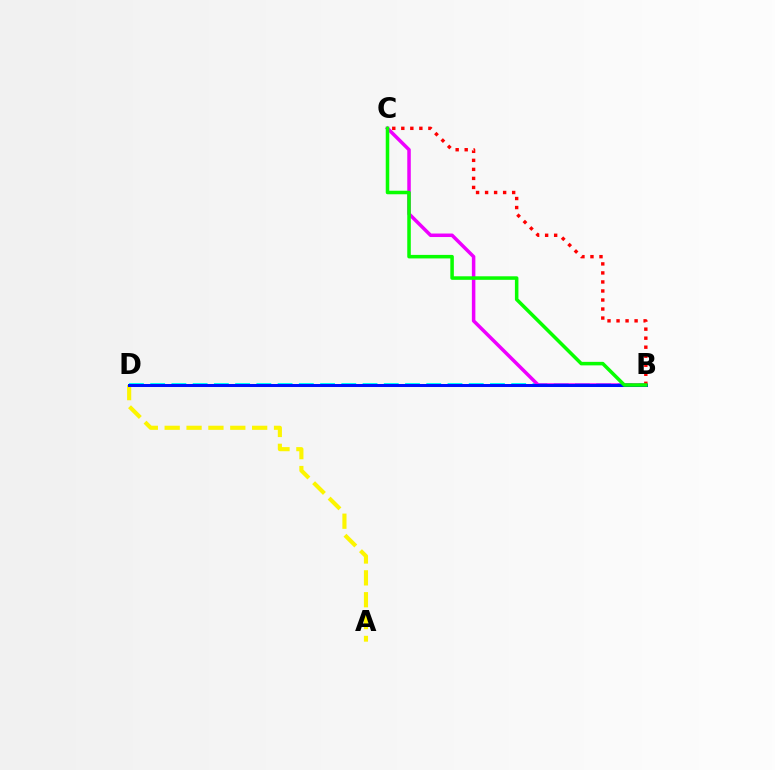{('A', 'D'): [{'color': '#fcf500', 'line_style': 'dashed', 'thickness': 2.97}], ('B', 'D'): [{'color': '#00fff6', 'line_style': 'dashed', 'thickness': 2.89}, {'color': '#0010ff', 'line_style': 'solid', 'thickness': 2.17}], ('B', 'C'): [{'color': '#ee00ff', 'line_style': 'solid', 'thickness': 2.52}, {'color': '#ff0000', 'line_style': 'dotted', 'thickness': 2.45}, {'color': '#08ff00', 'line_style': 'solid', 'thickness': 2.54}]}